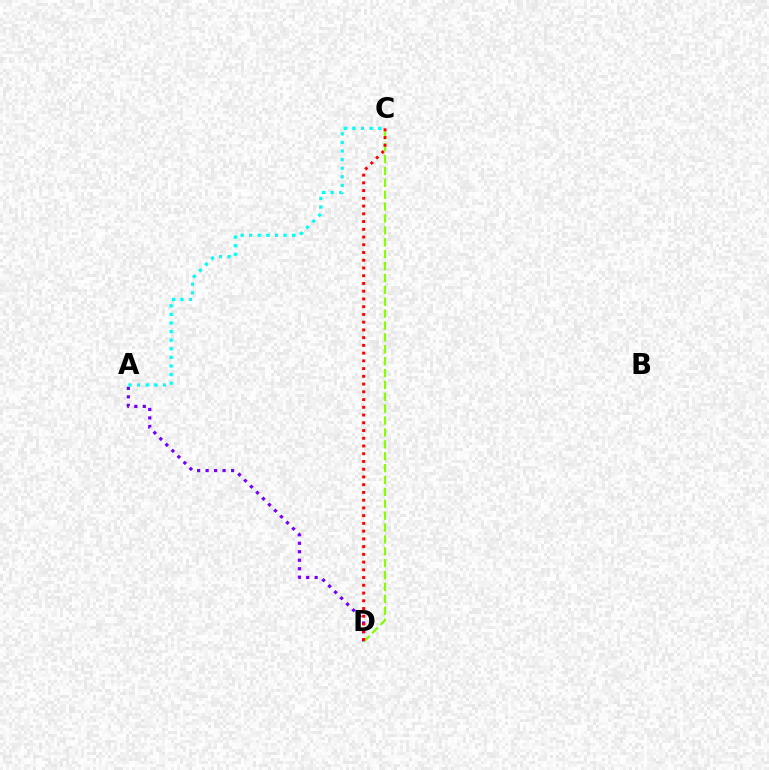{('A', 'D'): [{'color': '#7200ff', 'line_style': 'dotted', 'thickness': 2.31}], ('C', 'D'): [{'color': '#84ff00', 'line_style': 'dashed', 'thickness': 1.61}, {'color': '#ff0000', 'line_style': 'dotted', 'thickness': 2.1}], ('A', 'C'): [{'color': '#00fff6', 'line_style': 'dotted', 'thickness': 2.34}]}